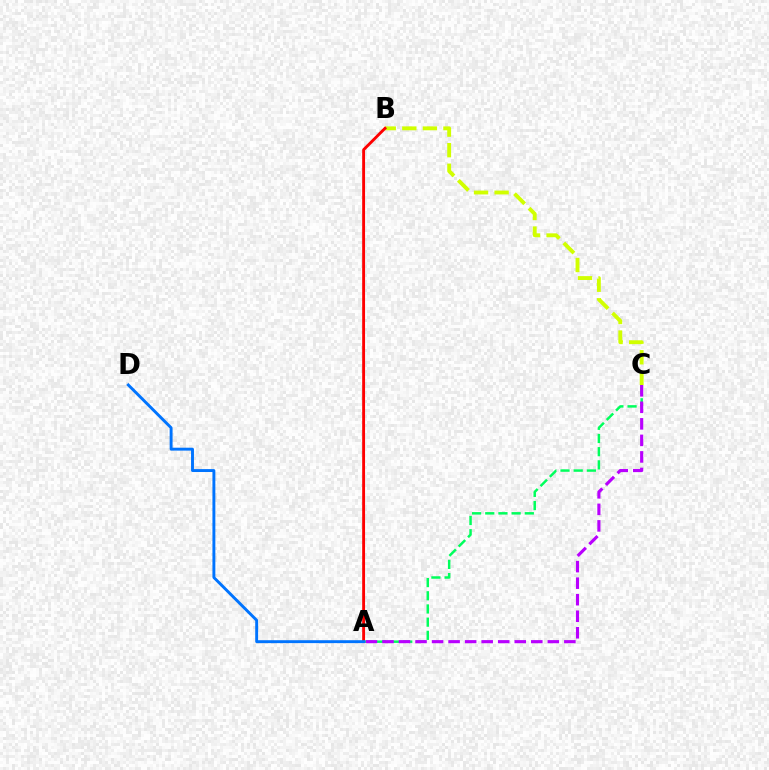{('B', 'C'): [{'color': '#d1ff00', 'line_style': 'dashed', 'thickness': 2.79}], ('A', 'B'): [{'color': '#ff0000', 'line_style': 'solid', 'thickness': 2.07}], ('A', 'C'): [{'color': '#00ff5c', 'line_style': 'dashed', 'thickness': 1.79}, {'color': '#b900ff', 'line_style': 'dashed', 'thickness': 2.25}], ('A', 'D'): [{'color': '#0074ff', 'line_style': 'solid', 'thickness': 2.1}]}